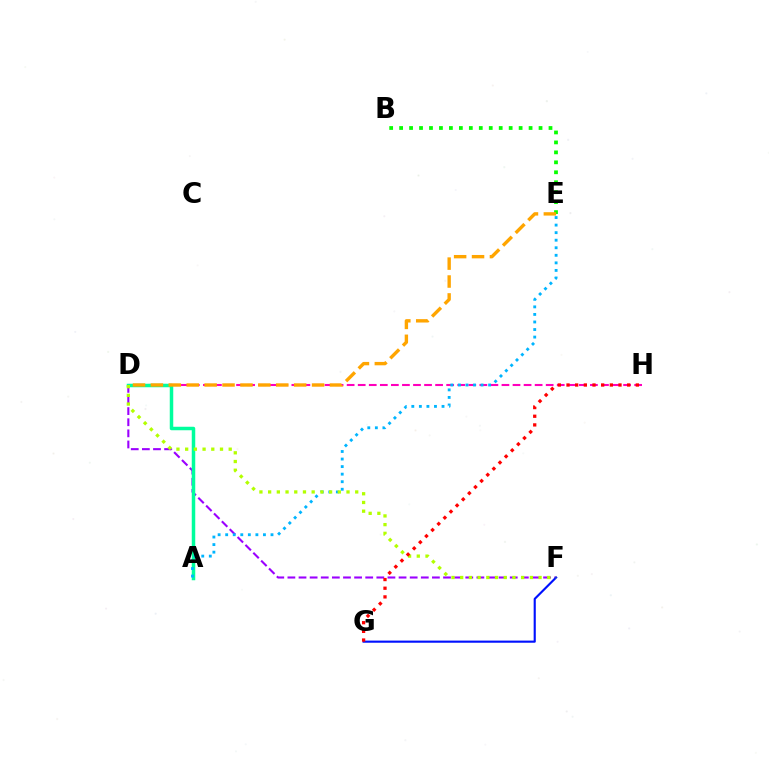{('D', 'F'): [{'color': '#9b00ff', 'line_style': 'dashed', 'thickness': 1.51}, {'color': '#b3ff00', 'line_style': 'dotted', 'thickness': 2.37}], ('D', 'H'): [{'color': '#ff00bd', 'line_style': 'dashed', 'thickness': 1.5}], ('B', 'E'): [{'color': '#08ff00', 'line_style': 'dotted', 'thickness': 2.71}], ('A', 'D'): [{'color': '#00ff9d', 'line_style': 'solid', 'thickness': 2.52}], ('F', 'G'): [{'color': '#0010ff', 'line_style': 'solid', 'thickness': 1.54}], ('A', 'E'): [{'color': '#00b5ff', 'line_style': 'dotted', 'thickness': 2.05}], ('D', 'E'): [{'color': '#ffa500', 'line_style': 'dashed', 'thickness': 2.43}], ('G', 'H'): [{'color': '#ff0000', 'line_style': 'dotted', 'thickness': 2.35}]}